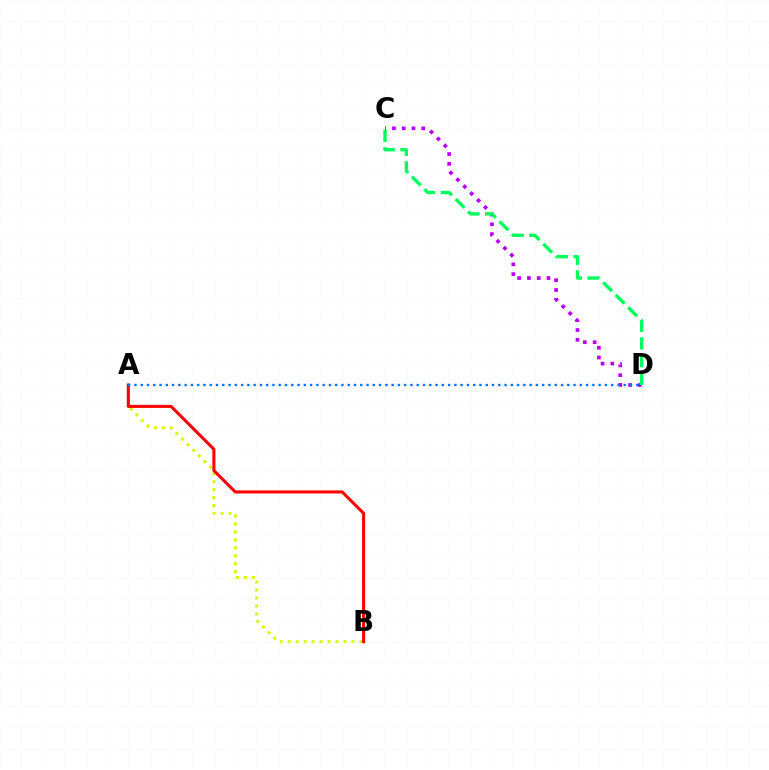{('A', 'B'): [{'color': '#d1ff00', 'line_style': 'dotted', 'thickness': 2.16}, {'color': '#ff0000', 'line_style': 'solid', 'thickness': 2.2}], ('C', 'D'): [{'color': '#b900ff', 'line_style': 'dotted', 'thickness': 2.66}, {'color': '#00ff5c', 'line_style': 'dashed', 'thickness': 2.4}], ('A', 'D'): [{'color': '#0074ff', 'line_style': 'dotted', 'thickness': 1.7}]}